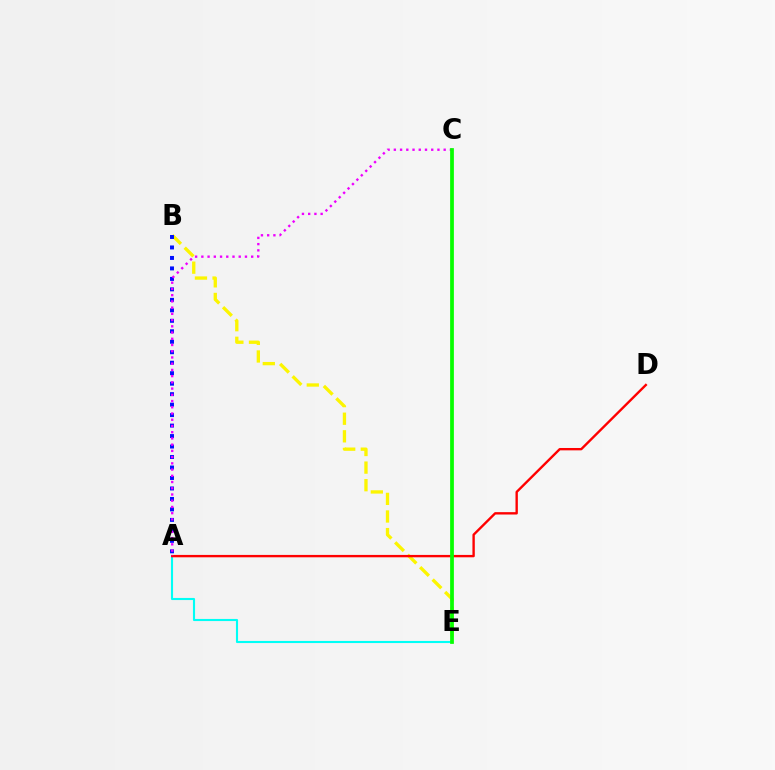{('B', 'E'): [{'color': '#fcf500', 'line_style': 'dashed', 'thickness': 2.39}], ('A', 'B'): [{'color': '#0010ff', 'line_style': 'dotted', 'thickness': 2.85}], ('A', 'E'): [{'color': '#00fff6', 'line_style': 'solid', 'thickness': 1.52}], ('A', 'D'): [{'color': '#ff0000', 'line_style': 'solid', 'thickness': 1.71}], ('A', 'C'): [{'color': '#ee00ff', 'line_style': 'dotted', 'thickness': 1.69}], ('C', 'E'): [{'color': '#08ff00', 'line_style': 'solid', 'thickness': 2.7}]}